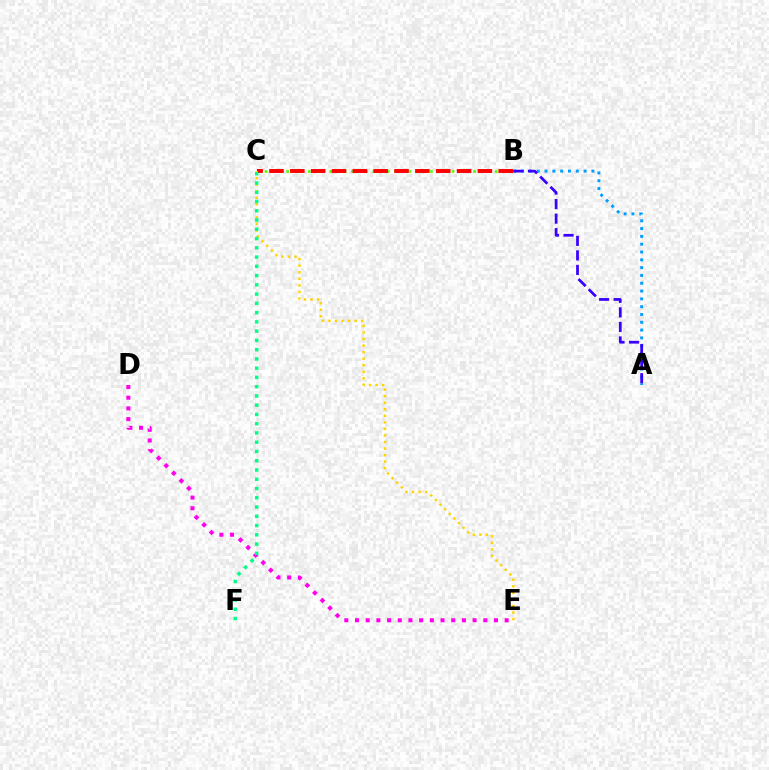{('A', 'B'): [{'color': '#009eff', 'line_style': 'dotted', 'thickness': 2.12}, {'color': '#3700ff', 'line_style': 'dashed', 'thickness': 1.97}], ('B', 'C'): [{'color': '#4fff00', 'line_style': 'dotted', 'thickness': 1.95}, {'color': '#ff0000', 'line_style': 'dashed', 'thickness': 2.83}], ('D', 'E'): [{'color': '#ff00ed', 'line_style': 'dotted', 'thickness': 2.9}], ('C', 'E'): [{'color': '#ffd500', 'line_style': 'dotted', 'thickness': 1.78}], ('C', 'F'): [{'color': '#00ff86', 'line_style': 'dotted', 'thickness': 2.52}]}